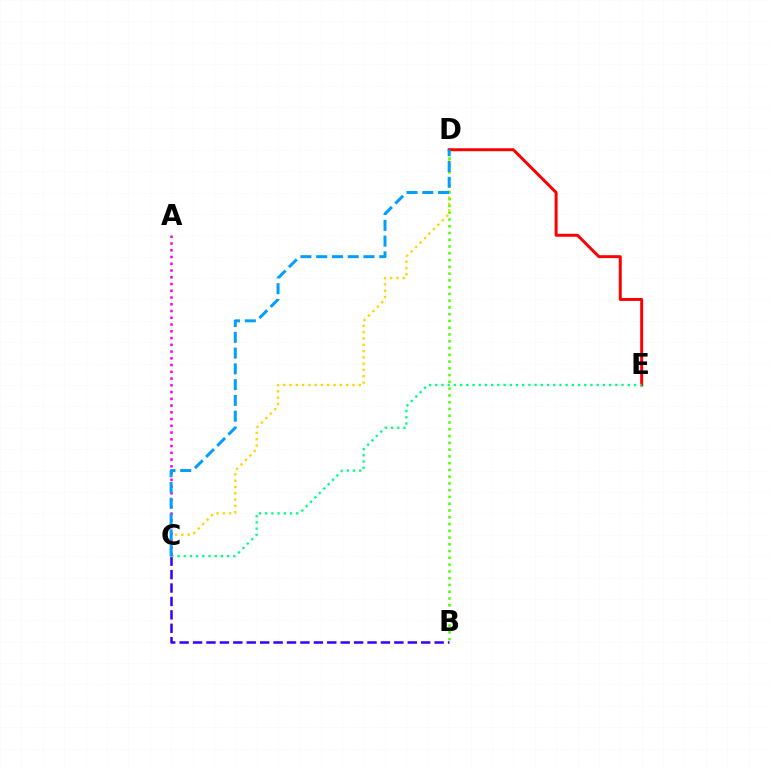{('B', 'C'): [{'color': '#3700ff', 'line_style': 'dashed', 'thickness': 1.82}], ('D', 'E'): [{'color': '#ff0000', 'line_style': 'solid', 'thickness': 2.13}], ('C', 'D'): [{'color': '#ffd500', 'line_style': 'dotted', 'thickness': 1.71}, {'color': '#009eff', 'line_style': 'dashed', 'thickness': 2.14}], ('C', 'E'): [{'color': '#00ff86', 'line_style': 'dotted', 'thickness': 1.69}], ('A', 'C'): [{'color': '#ff00ed', 'line_style': 'dotted', 'thickness': 1.83}], ('B', 'D'): [{'color': '#4fff00', 'line_style': 'dotted', 'thickness': 1.84}]}